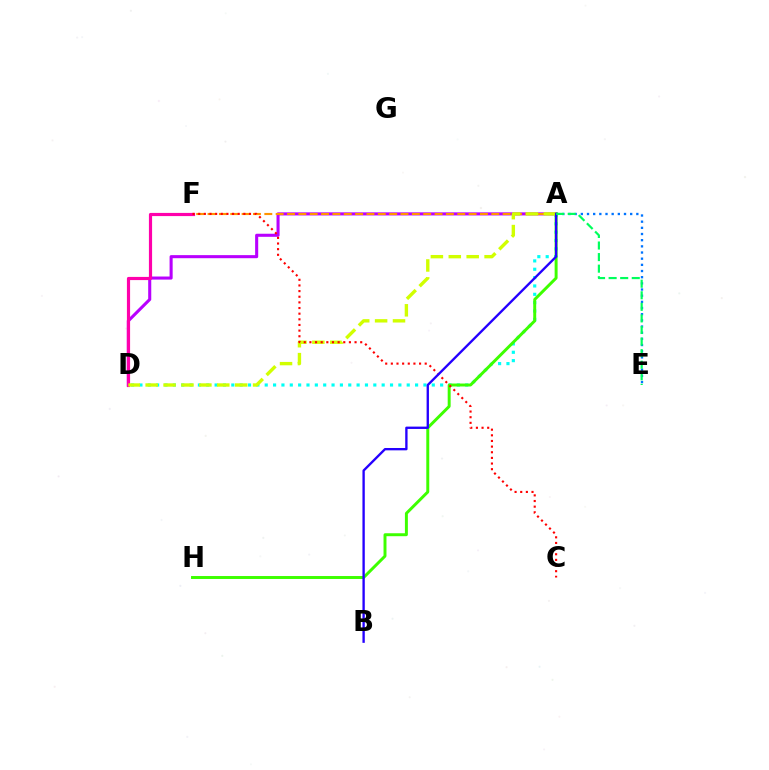{('A', 'D'): [{'color': '#b900ff', 'line_style': 'solid', 'thickness': 2.21}, {'color': '#00fff6', 'line_style': 'dotted', 'thickness': 2.27}, {'color': '#d1ff00', 'line_style': 'dashed', 'thickness': 2.43}], ('A', 'E'): [{'color': '#0074ff', 'line_style': 'dotted', 'thickness': 1.68}, {'color': '#00ff5c', 'line_style': 'dashed', 'thickness': 1.57}], ('A', 'H'): [{'color': '#3dff00', 'line_style': 'solid', 'thickness': 2.13}], ('A', 'F'): [{'color': '#ff9400', 'line_style': 'dashed', 'thickness': 1.54}], ('D', 'F'): [{'color': '#ff00ac', 'line_style': 'solid', 'thickness': 2.29}], ('C', 'F'): [{'color': '#ff0000', 'line_style': 'dotted', 'thickness': 1.53}], ('A', 'B'): [{'color': '#2500ff', 'line_style': 'solid', 'thickness': 1.69}]}